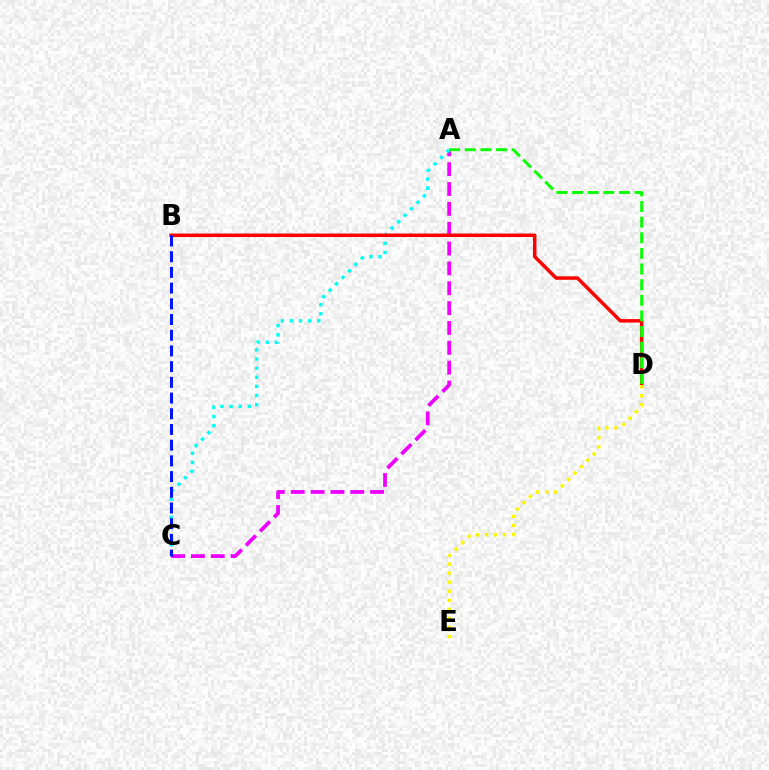{('A', 'C'): [{'color': '#ee00ff', 'line_style': 'dashed', 'thickness': 2.7}, {'color': '#00fff6', 'line_style': 'dotted', 'thickness': 2.48}], ('B', 'D'): [{'color': '#ff0000', 'line_style': 'solid', 'thickness': 2.52}], ('A', 'D'): [{'color': '#08ff00', 'line_style': 'dashed', 'thickness': 2.12}], ('B', 'C'): [{'color': '#0010ff', 'line_style': 'dashed', 'thickness': 2.13}], ('D', 'E'): [{'color': '#fcf500', 'line_style': 'dotted', 'thickness': 2.46}]}